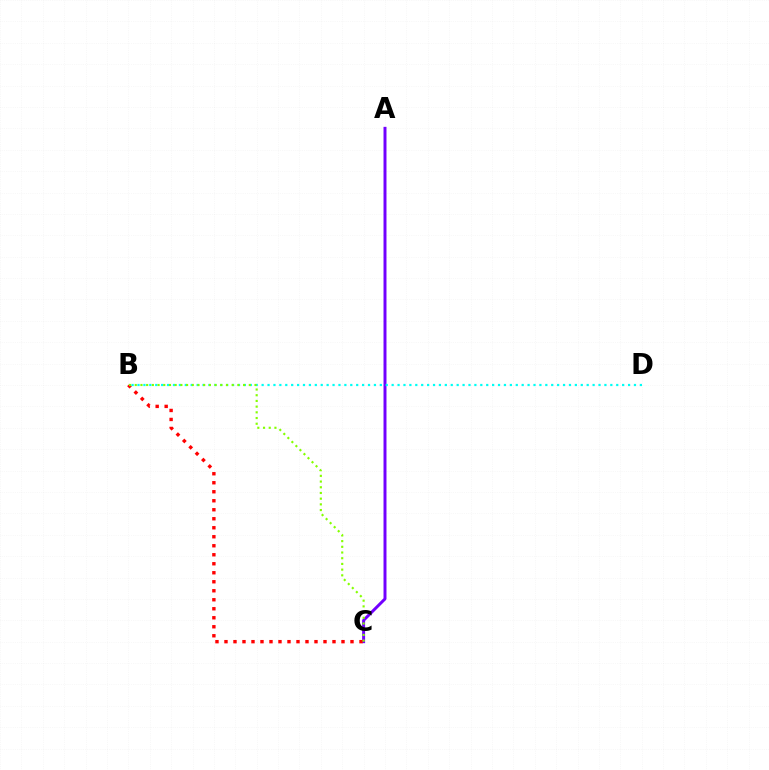{('A', 'C'): [{'color': '#7200ff', 'line_style': 'solid', 'thickness': 2.14}], ('B', 'C'): [{'color': '#ff0000', 'line_style': 'dotted', 'thickness': 2.45}, {'color': '#84ff00', 'line_style': 'dotted', 'thickness': 1.55}], ('B', 'D'): [{'color': '#00fff6', 'line_style': 'dotted', 'thickness': 1.61}]}